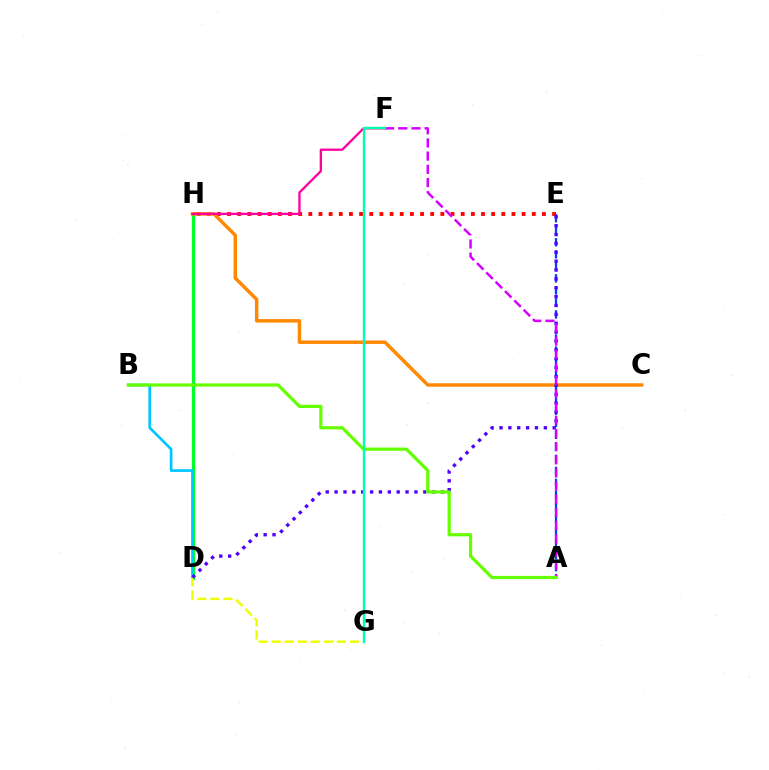{('A', 'E'): [{'color': '#003fff', 'line_style': 'dashed', 'thickness': 1.63}], ('D', 'H'): [{'color': '#00ff27', 'line_style': 'solid', 'thickness': 2.36}], ('B', 'D'): [{'color': '#00c7ff', 'line_style': 'solid', 'thickness': 1.95}], ('E', 'H'): [{'color': '#ff0000', 'line_style': 'dotted', 'thickness': 2.76}], ('C', 'H'): [{'color': '#ff8800', 'line_style': 'solid', 'thickness': 2.49}], ('F', 'H'): [{'color': '#ff00a0', 'line_style': 'solid', 'thickness': 1.67}], ('D', 'G'): [{'color': '#eeff00', 'line_style': 'dashed', 'thickness': 1.78}], ('D', 'E'): [{'color': '#4f00ff', 'line_style': 'dotted', 'thickness': 2.41}], ('A', 'F'): [{'color': '#d600ff', 'line_style': 'dashed', 'thickness': 1.79}], ('A', 'B'): [{'color': '#66ff00', 'line_style': 'solid', 'thickness': 2.31}], ('F', 'G'): [{'color': '#00ffaf', 'line_style': 'solid', 'thickness': 1.72}]}